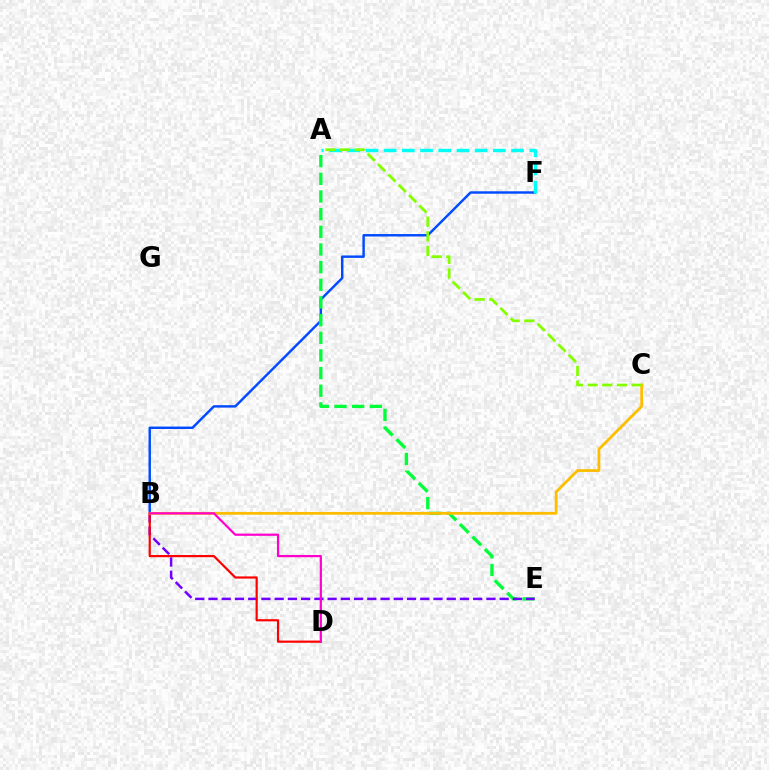{('B', 'F'): [{'color': '#004bff', 'line_style': 'solid', 'thickness': 1.76}], ('A', 'E'): [{'color': '#00ff39', 'line_style': 'dashed', 'thickness': 2.4}], ('B', 'E'): [{'color': '#7200ff', 'line_style': 'dashed', 'thickness': 1.8}], ('B', 'D'): [{'color': '#ff0000', 'line_style': 'solid', 'thickness': 1.58}, {'color': '#ff00cf', 'line_style': 'solid', 'thickness': 1.59}], ('A', 'F'): [{'color': '#00fff6', 'line_style': 'dashed', 'thickness': 2.47}], ('B', 'C'): [{'color': '#ffbd00', 'line_style': 'solid', 'thickness': 1.99}], ('A', 'C'): [{'color': '#84ff00', 'line_style': 'dashed', 'thickness': 1.99}]}